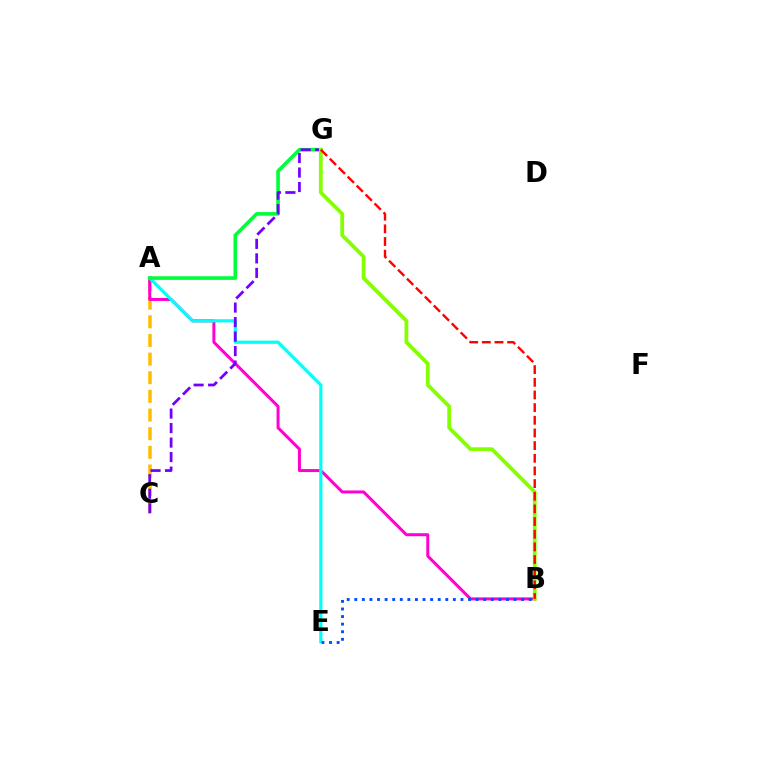{('A', 'C'): [{'color': '#ffbd00', 'line_style': 'dashed', 'thickness': 2.53}], ('A', 'B'): [{'color': '#ff00cf', 'line_style': 'solid', 'thickness': 2.16}], ('A', 'E'): [{'color': '#00fff6', 'line_style': 'solid', 'thickness': 2.3}], ('A', 'G'): [{'color': '#00ff39', 'line_style': 'solid', 'thickness': 2.6}], ('B', 'E'): [{'color': '#004bff', 'line_style': 'dotted', 'thickness': 2.06}], ('C', 'G'): [{'color': '#7200ff', 'line_style': 'dashed', 'thickness': 1.97}], ('B', 'G'): [{'color': '#84ff00', 'line_style': 'solid', 'thickness': 2.71}, {'color': '#ff0000', 'line_style': 'dashed', 'thickness': 1.72}]}